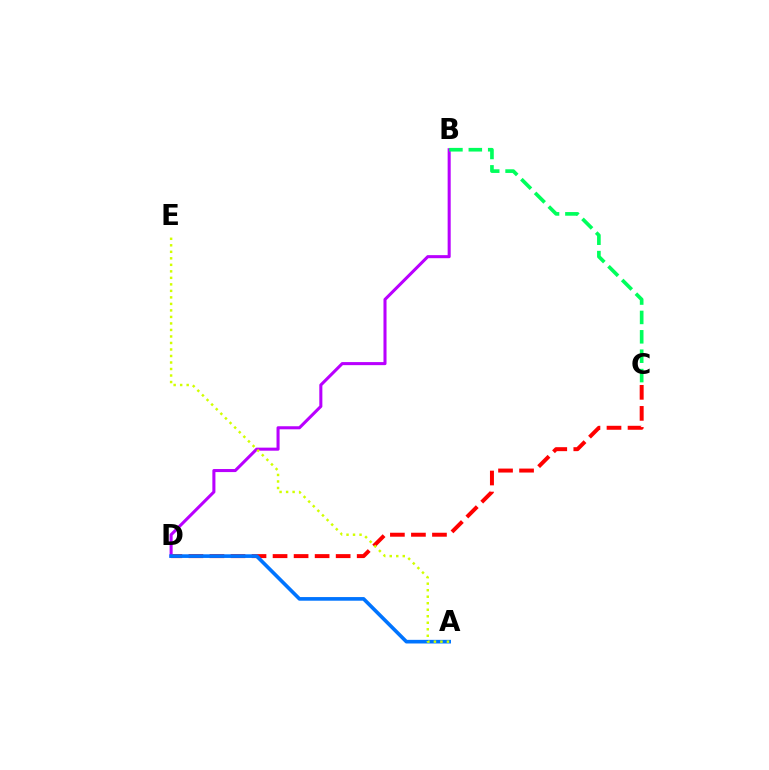{('C', 'D'): [{'color': '#ff0000', 'line_style': 'dashed', 'thickness': 2.86}], ('B', 'D'): [{'color': '#b900ff', 'line_style': 'solid', 'thickness': 2.2}], ('B', 'C'): [{'color': '#00ff5c', 'line_style': 'dashed', 'thickness': 2.63}], ('A', 'D'): [{'color': '#0074ff', 'line_style': 'solid', 'thickness': 2.62}], ('A', 'E'): [{'color': '#d1ff00', 'line_style': 'dotted', 'thickness': 1.77}]}